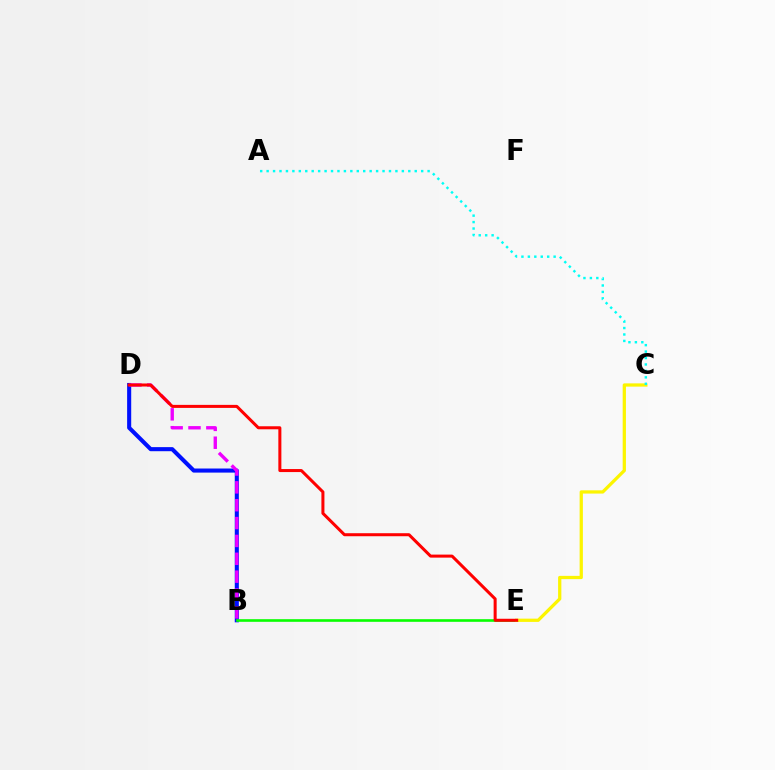{('B', 'D'): [{'color': '#0010ff', 'line_style': 'solid', 'thickness': 2.94}, {'color': '#ee00ff', 'line_style': 'dashed', 'thickness': 2.43}], ('B', 'E'): [{'color': '#08ff00', 'line_style': 'solid', 'thickness': 1.9}], ('C', 'E'): [{'color': '#fcf500', 'line_style': 'solid', 'thickness': 2.35}], ('D', 'E'): [{'color': '#ff0000', 'line_style': 'solid', 'thickness': 2.18}], ('A', 'C'): [{'color': '#00fff6', 'line_style': 'dotted', 'thickness': 1.75}]}